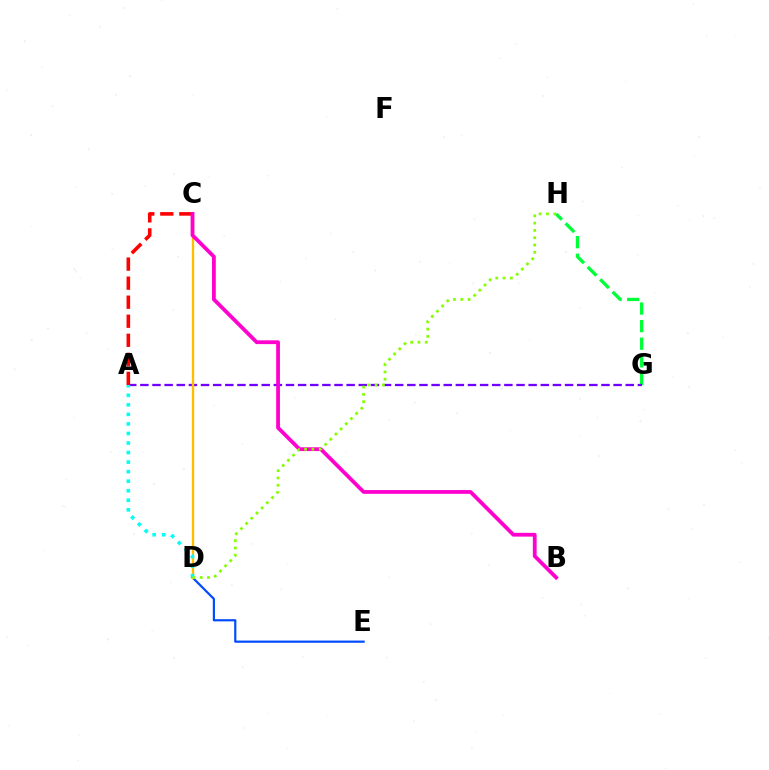{('G', 'H'): [{'color': '#00ff39', 'line_style': 'dashed', 'thickness': 2.39}], ('D', 'E'): [{'color': '#004bff', 'line_style': 'solid', 'thickness': 1.58}], ('A', 'G'): [{'color': '#7200ff', 'line_style': 'dashed', 'thickness': 1.65}], ('A', 'C'): [{'color': '#ff0000', 'line_style': 'dashed', 'thickness': 2.59}], ('C', 'D'): [{'color': '#ffbd00', 'line_style': 'solid', 'thickness': 1.69}], ('A', 'D'): [{'color': '#00fff6', 'line_style': 'dotted', 'thickness': 2.59}], ('B', 'C'): [{'color': '#ff00cf', 'line_style': 'solid', 'thickness': 2.72}], ('D', 'H'): [{'color': '#84ff00', 'line_style': 'dotted', 'thickness': 1.99}]}